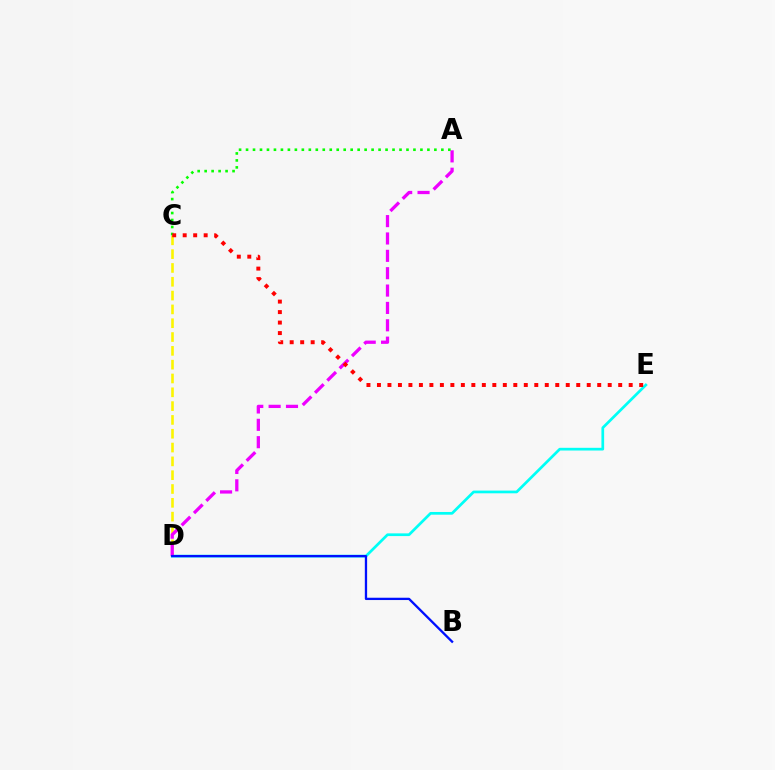{('D', 'E'): [{'color': '#00fff6', 'line_style': 'solid', 'thickness': 1.95}], ('C', 'D'): [{'color': '#fcf500', 'line_style': 'dashed', 'thickness': 1.88}], ('A', 'D'): [{'color': '#ee00ff', 'line_style': 'dashed', 'thickness': 2.36}], ('A', 'C'): [{'color': '#08ff00', 'line_style': 'dotted', 'thickness': 1.9}], ('C', 'E'): [{'color': '#ff0000', 'line_style': 'dotted', 'thickness': 2.85}], ('B', 'D'): [{'color': '#0010ff', 'line_style': 'solid', 'thickness': 1.66}]}